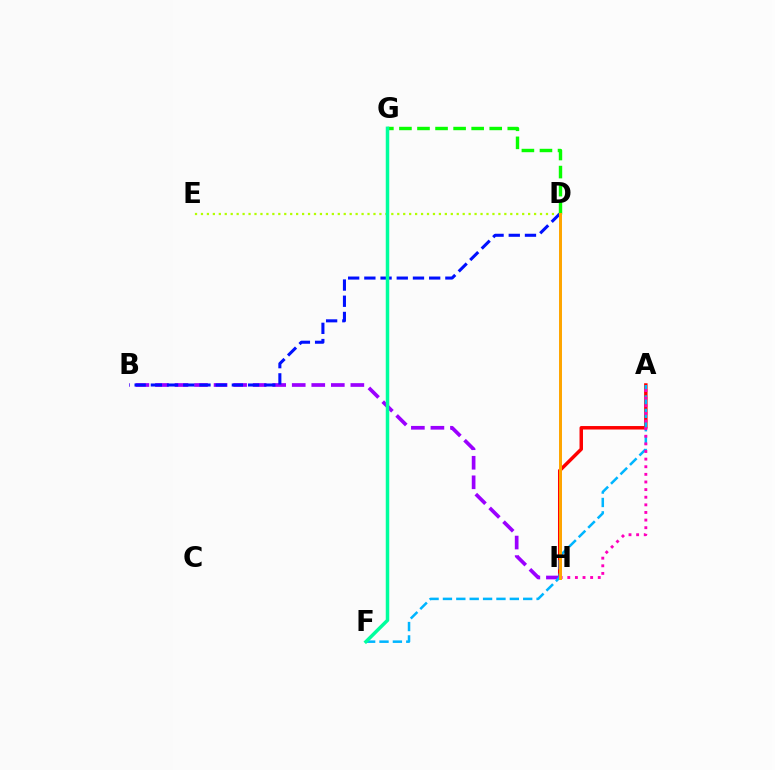{('A', 'H'): [{'color': '#ff0000', 'line_style': 'solid', 'thickness': 2.5}, {'color': '#ff00bd', 'line_style': 'dotted', 'thickness': 2.07}], ('D', 'E'): [{'color': '#b3ff00', 'line_style': 'dotted', 'thickness': 1.62}], ('B', 'H'): [{'color': '#9b00ff', 'line_style': 'dashed', 'thickness': 2.65}], ('B', 'D'): [{'color': '#0010ff', 'line_style': 'dashed', 'thickness': 2.2}], ('A', 'F'): [{'color': '#00b5ff', 'line_style': 'dashed', 'thickness': 1.82}], ('D', 'G'): [{'color': '#08ff00', 'line_style': 'dashed', 'thickness': 2.45}], ('F', 'G'): [{'color': '#00ff9d', 'line_style': 'solid', 'thickness': 2.51}], ('D', 'H'): [{'color': '#ffa500', 'line_style': 'solid', 'thickness': 2.14}]}